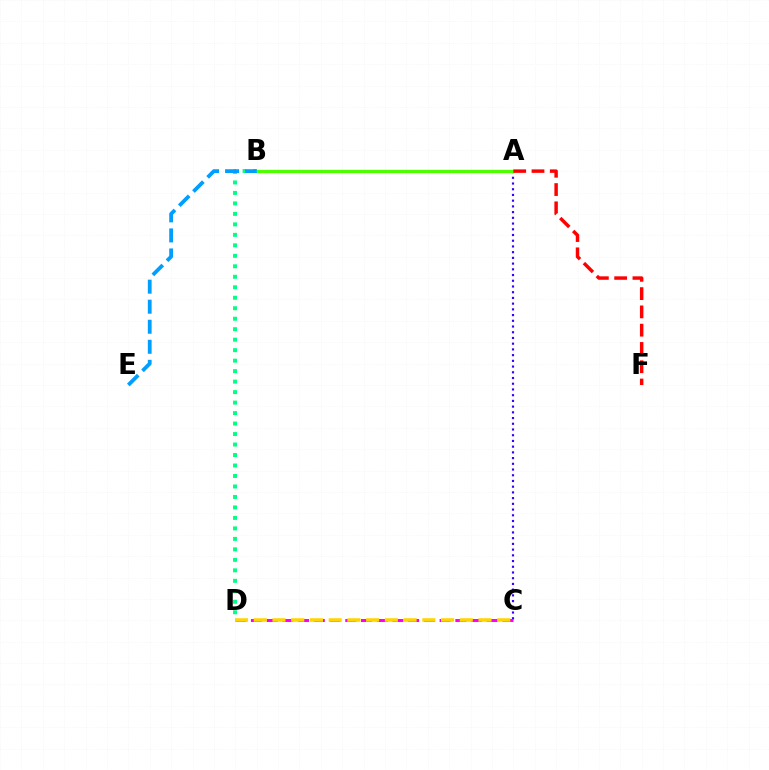{('A', 'C'): [{'color': '#3700ff', 'line_style': 'dotted', 'thickness': 1.55}], ('C', 'D'): [{'color': '#ff00ed', 'line_style': 'dashed', 'thickness': 2.14}, {'color': '#ffd500', 'line_style': 'dashed', 'thickness': 2.54}], ('A', 'B'): [{'color': '#4fff00', 'line_style': 'solid', 'thickness': 2.41}], ('A', 'F'): [{'color': '#ff0000', 'line_style': 'dashed', 'thickness': 2.48}], ('B', 'D'): [{'color': '#00ff86', 'line_style': 'dotted', 'thickness': 2.85}], ('B', 'E'): [{'color': '#009eff', 'line_style': 'dashed', 'thickness': 2.72}]}